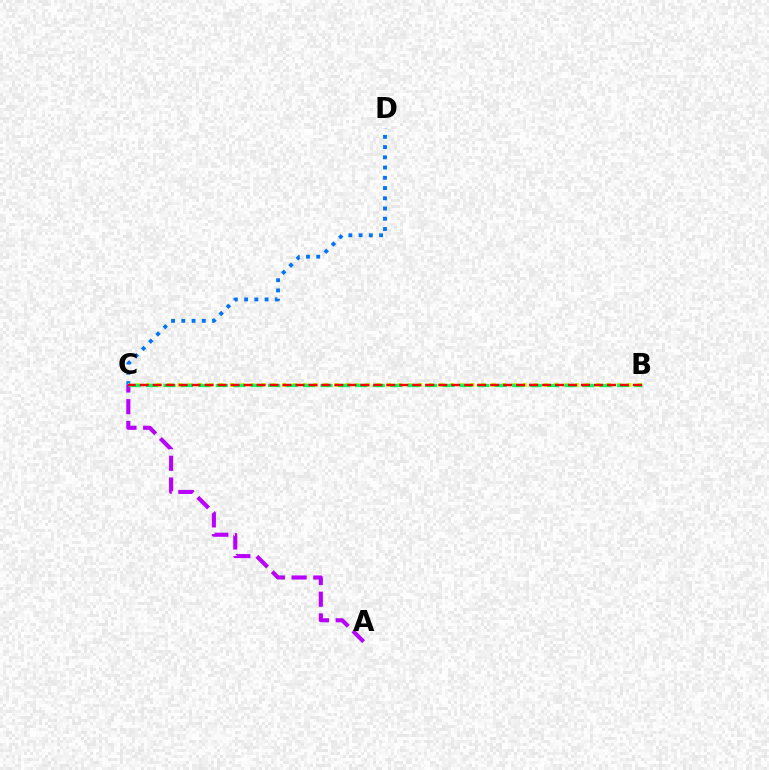{('C', 'D'): [{'color': '#0074ff', 'line_style': 'dotted', 'thickness': 2.78}], ('B', 'C'): [{'color': '#d1ff00', 'line_style': 'dotted', 'thickness': 2.84}, {'color': '#00ff5c', 'line_style': 'dashed', 'thickness': 2.37}, {'color': '#ff0000', 'line_style': 'dashed', 'thickness': 1.76}], ('A', 'C'): [{'color': '#b900ff', 'line_style': 'dashed', 'thickness': 2.95}]}